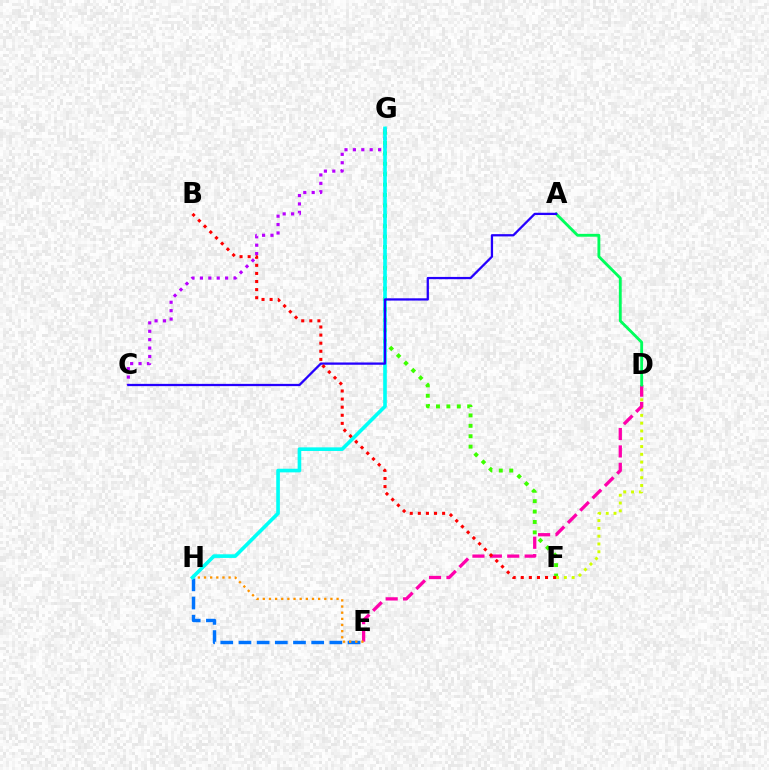{('E', 'H'): [{'color': '#0074ff', 'line_style': 'dashed', 'thickness': 2.47}, {'color': '#ff9400', 'line_style': 'dotted', 'thickness': 1.67}], ('F', 'G'): [{'color': '#3dff00', 'line_style': 'dotted', 'thickness': 2.83}], ('C', 'G'): [{'color': '#b900ff', 'line_style': 'dotted', 'thickness': 2.28}], ('D', 'F'): [{'color': '#d1ff00', 'line_style': 'dotted', 'thickness': 2.12}], ('D', 'E'): [{'color': '#ff00ac', 'line_style': 'dashed', 'thickness': 2.37}], ('A', 'D'): [{'color': '#00ff5c', 'line_style': 'solid', 'thickness': 2.06}], ('G', 'H'): [{'color': '#00fff6', 'line_style': 'solid', 'thickness': 2.61}], ('A', 'C'): [{'color': '#2500ff', 'line_style': 'solid', 'thickness': 1.64}], ('B', 'F'): [{'color': '#ff0000', 'line_style': 'dotted', 'thickness': 2.2}]}